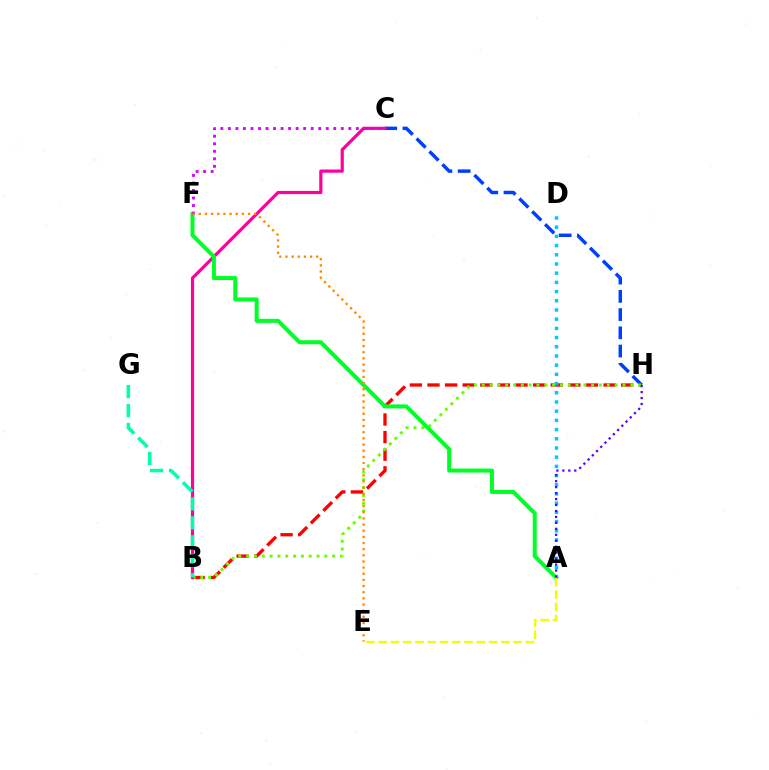{('B', 'H'): [{'color': '#ff0000', 'line_style': 'dashed', 'thickness': 2.39}, {'color': '#66ff00', 'line_style': 'dotted', 'thickness': 2.12}], ('C', 'H'): [{'color': '#003fff', 'line_style': 'dashed', 'thickness': 2.48}], ('A', 'D'): [{'color': '#00c7ff', 'line_style': 'dotted', 'thickness': 2.5}], ('B', 'C'): [{'color': '#ff00a0', 'line_style': 'solid', 'thickness': 2.31}], ('A', 'F'): [{'color': '#00ff27', 'line_style': 'solid', 'thickness': 2.89}], ('A', 'E'): [{'color': '#eeff00', 'line_style': 'dashed', 'thickness': 1.67}], ('A', 'H'): [{'color': '#4f00ff', 'line_style': 'dotted', 'thickness': 1.62}], ('C', 'F'): [{'color': '#d600ff', 'line_style': 'dotted', 'thickness': 2.05}], ('E', 'F'): [{'color': '#ff8800', 'line_style': 'dotted', 'thickness': 1.67}], ('B', 'G'): [{'color': '#00ffaf', 'line_style': 'dashed', 'thickness': 2.57}]}